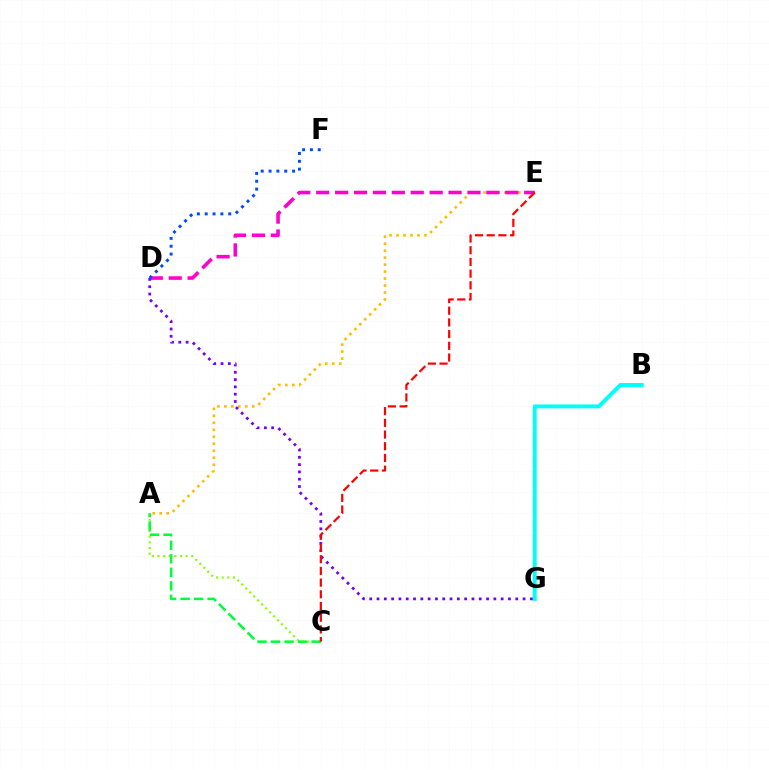{('B', 'G'): [{'color': '#00fff6', 'line_style': 'solid', 'thickness': 2.82}], ('A', 'E'): [{'color': '#ffbd00', 'line_style': 'dotted', 'thickness': 1.9}], ('D', 'E'): [{'color': '#ff00cf', 'line_style': 'dashed', 'thickness': 2.57}], ('A', 'C'): [{'color': '#84ff00', 'line_style': 'dotted', 'thickness': 1.53}, {'color': '#00ff39', 'line_style': 'dashed', 'thickness': 1.84}], ('D', 'G'): [{'color': '#7200ff', 'line_style': 'dotted', 'thickness': 1.98}], ('C', 'E'): [{'color': '#ff0000', 'line_style': 'dashed', 'thickness': 1.59}], ('D', 'F'): [{'color': '#004bff', 'line_style': 'dotted', 'thickness': 2.13}]}